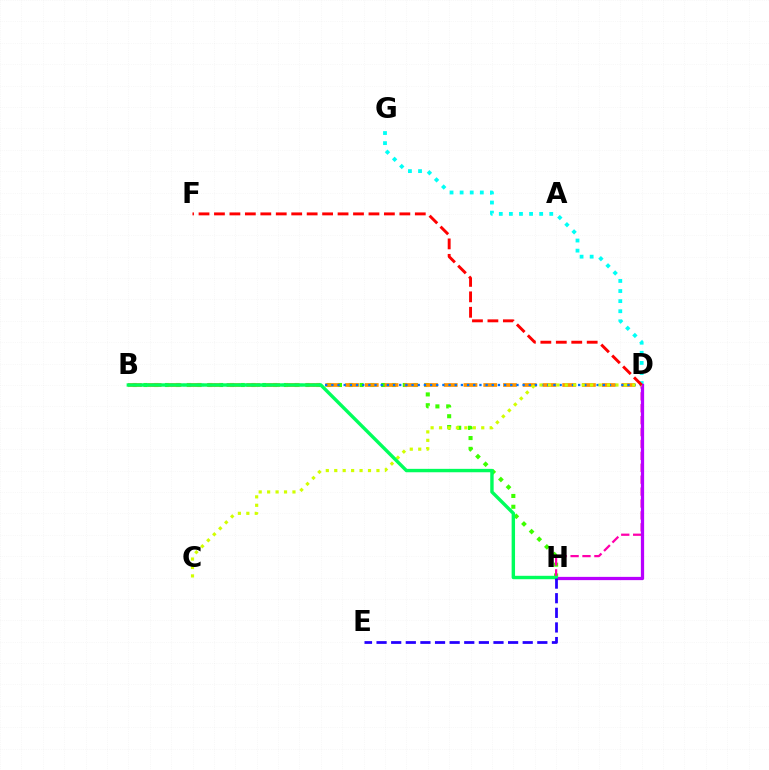{('B', 'H'): [{'color': '#3dff00', 'line_style': 'dotted', 'thickness': 2.94}, {'color': '#00ff5c', 'line_style': 'solid', 'thickness': 2.45}], ('B', 'D'): [{'color': '#ff9400', 'line_style': 'dashed', 'thickness': 2.68}, {'color': '#0074ff', 'line_style': 'dotted', 'thickness': 1.68}], ('D', 'H'): [{'color': '#ff00ac', 'line_style': 'dashed', 'thickness': 1.62}, {'color': '#b900ff', 'line_style': 'solid', 'thickness': 2.34}], ('D', 'G'): [{'color': '#00fff6', 'line_style': 'dotted', 'thickness': 2.74}], ('C', 'D'): [{'color': '#d1ff00', 'line_style': 'dotted', 'thickness': 2.29}], ('D', 'F'): [{'color': '#ff0000', 'line_style': 'dashed', 'thickness': 2.1}], ('E', 'H'): [{'color': '#2500ff', 'line_style': 'dashed', 'thickness': 1.99}]}